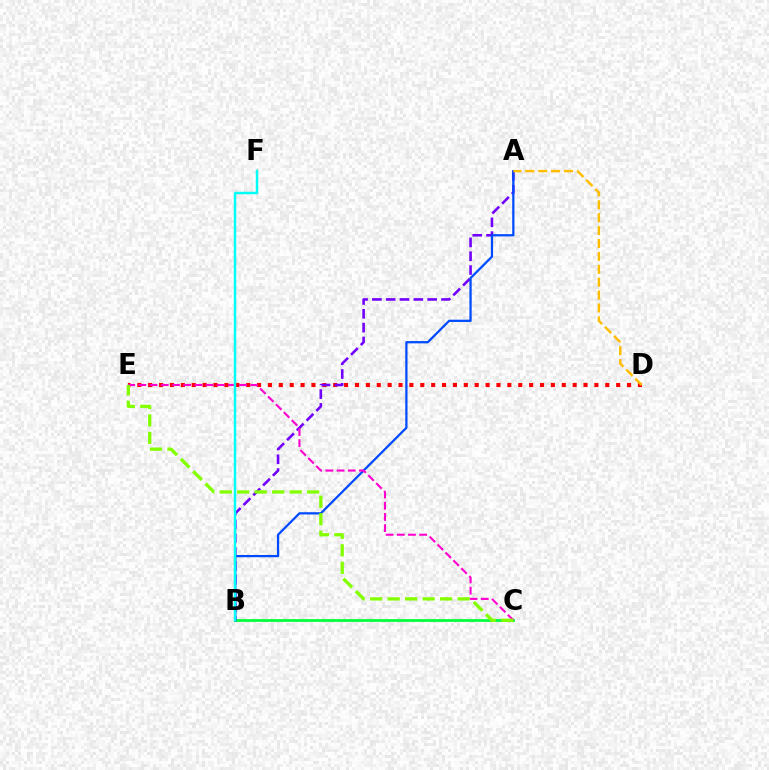{('D', 'E'): [{'color': '#ff0000', 'line_style': 'dotted', 'thickness': 2.96}], ('B', 'C'): [{'color': '#00ff39', 'line_style': 'solid', 'thickness': 1.98}], ('A', 'B'): [{'color': '#7200ff', 'line_style': 'dashed', 'thickness': 1.88}, {'color': '#004bff', 'line_style': 'solid', 'thickness': 1.62}], ('A', 'D'): [{'color': '#ffbd00', 'line_style': 'dashed', 'thickness': 1.75}], ('C', 'E'): [{'color': '#ff00cf', 'line_style': 'dashed', 'thickness': 1.52}, {'color': '#84ff00', 'line_style': 'dashed', 'thickness': 2.38}], ('B', 'F'): [{'color': '#00fff6', 'line_style': 'solid', 'thickness': 1.77}]}